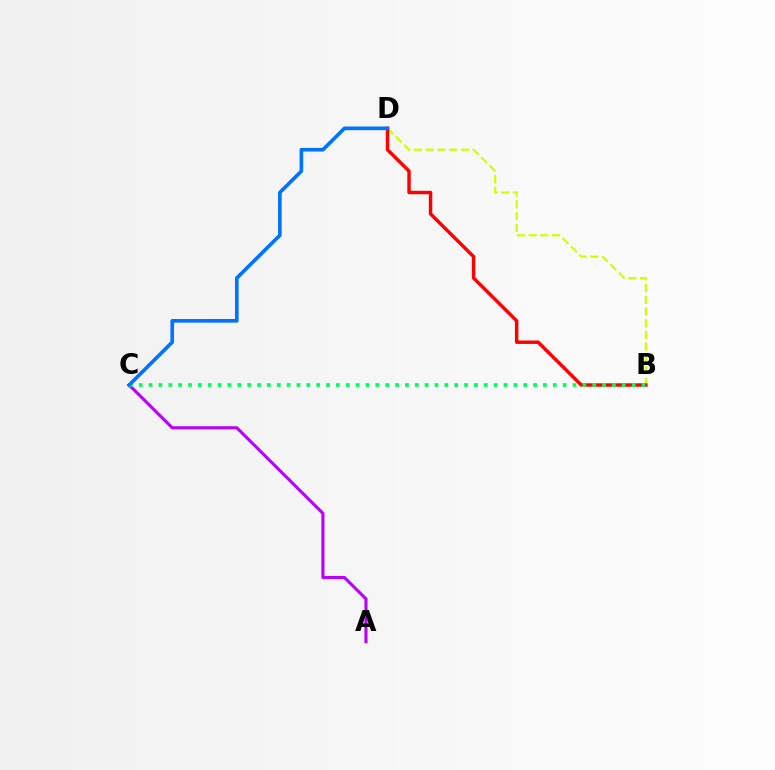{('B', 'D'): [{'color': '#d1ff00', 'line_style': 'dashed', 'thickness': 1.59}, {'color': '#ff0000', 'line_style': 'solid', 'thickness': 2.47}], ('A', 'C'): [{'color': '#b900ff', 'line_style': 'solid', 'thickness': 2.22}], ('B', 'C'): [{'color': '#00ff5c', 'line_style': 'dotted', 'thickness': 2.68}], ('C', 'D'): [{'color': '#0074ff', 'line_style': 'solid', 'thickness': 2.63}]}